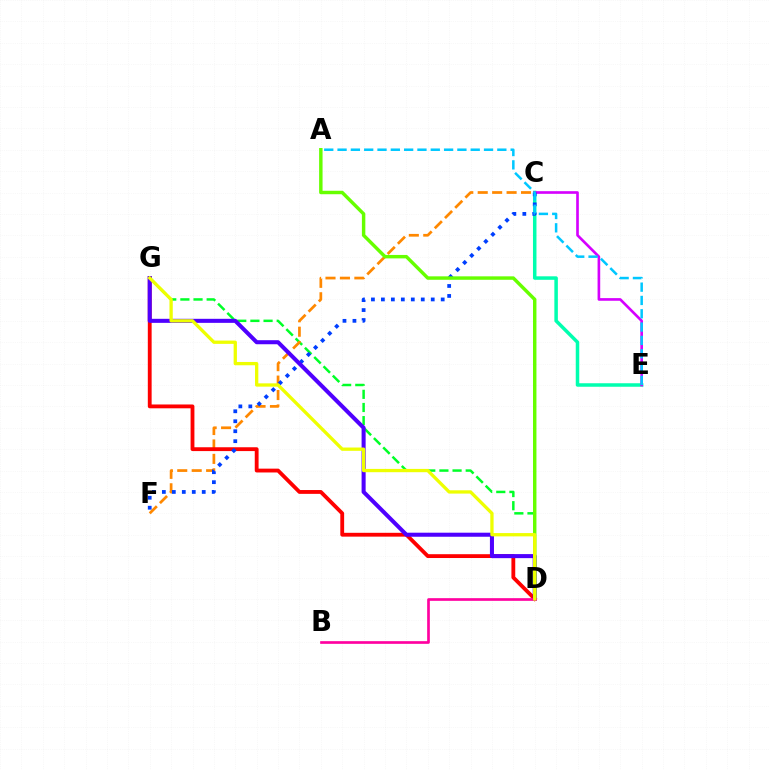{('D', 'G'): [{'color': '#00ff27', 'line_style': 'dashed', 'thickness': 1.79}, {'color': '#ff0000', 'line_style': 'solid', 'thickness': 2.76}, {'color': '#4f00ff', 'line_style': 'solid', 'thickness': 2.91}, {'color': '#eeff00', 'line_style': 'solid', 'thickness': 2.37}], ('C', 'E'): [{'color': '#00ffaf', 'line_style': 'solid', 'thickness': 2.52}, {'color': '#d600ff', 'line_style': 'solid', 'thickness': 1.91}], ('C', 'F'): [{'color': '#ff8800', 'line_style': 'dashed', 'thickness': 1.96}, {'color': '#003fff', 'line_style': 'dotted', 'thickness': 2.71}], ('A', 'E'): [{'color': '#00c7ff', 'line_style': 'dashed', 'thickness': 1.81}], ('A', 'D'): [{'color': '#66ff00', 'line_style': 'solid', 'thickness': 2.48}], ('B', 'D'): [{'color': '#ff00a0', 'line_style': 'solid', 'thickness': 1.92}]}